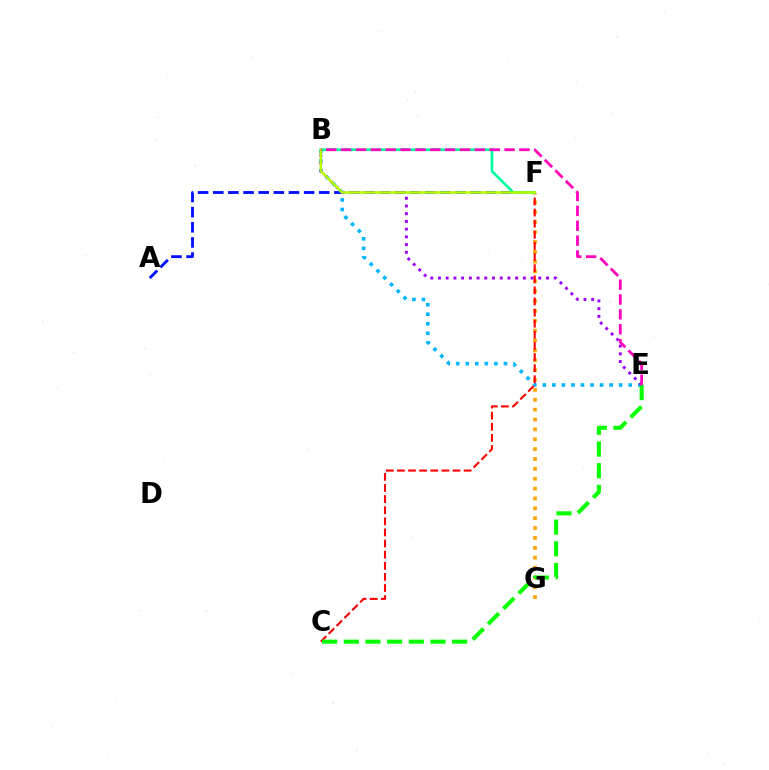{('A', 'F'): [{'color': '#0010ff', 'line_style': 'dashed', 'thickness': 2.06}], ('F', 'G'): [{'color': '#ffa500', 'line_style': 'dotted', 'thickness': 2.68}], ('B', 'E'): [{'color': '#00b5ff', 'line_style': 'dotted', 'thickness': 2.59}, {'color': '#9b00ff', 'line_style': 'dotted', 'thickness': 2.1}, {'color': '#ff00bd', 'line_style': 'dashed', 'thickness': 2.02}], ('C', 'F'): [{'color': '#ff0000', 'line_style': 'dashed', 'thickness': 1.51}], ('C', 'E'): [{'color': '#08ff00', 'line_style': 'dashed', 'thickness': 2.94}], ('B', 'F'): [{'color': '#00ff9d', 'line_style': 'solid', 'thickness': 1.94}, {'color': '#b3ff00', 'line_style': 'solid', 'thickness': 1.86}]}